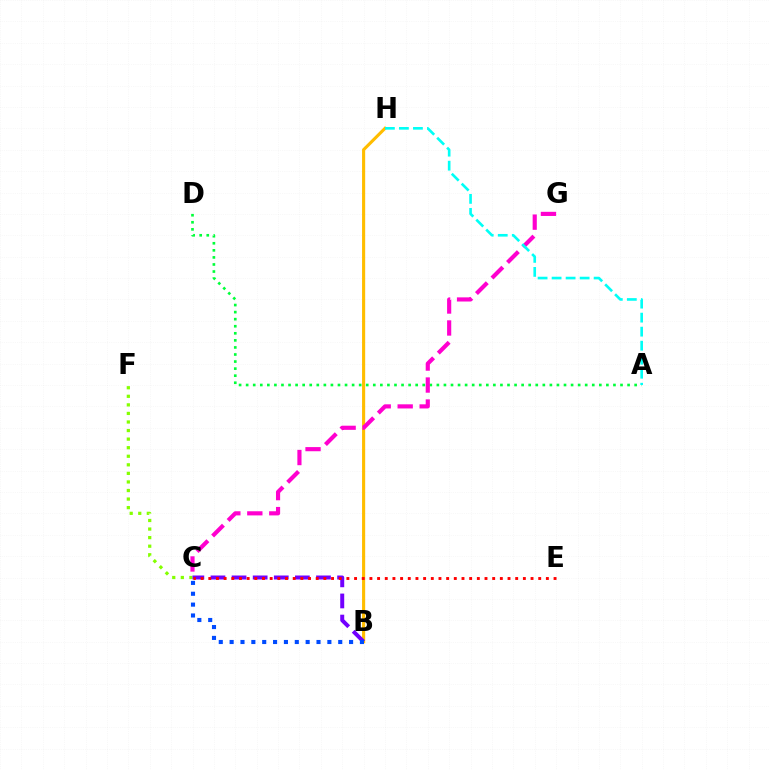{('B', 'H'): [{'color': '#ffbd00', 'line_style': 'solid', 'thickness': 2.24}], ('C', 'F'): [{'color': '#84ff00', 'line_style': 'dotted', 'thickness': 2.33}], ('A', 'D'): [{'color': '#00ff39', 'line_style': 'dotted', 'thickness': 1.92}], ('B', 'C'): [{'color': '#7200ff', 'line_style': 'dashed', 'thickness': 2.87}, {'color': '#004bff', 'line_style': 'dotted', 'thickness': 2.95}], ('C', 'G'): [{'color': '#ff00cf', 'line_style': 'dashed', 'thickness': 2.98}], ('A', 'H'): [{'color': '#00fff6', 'line_style': 'dashed', 'thickness': 1.9}], ('C', 'E'): [{'color': '#ff0000', 'line_style': 'dotted', 'thickness': 2.08}]}